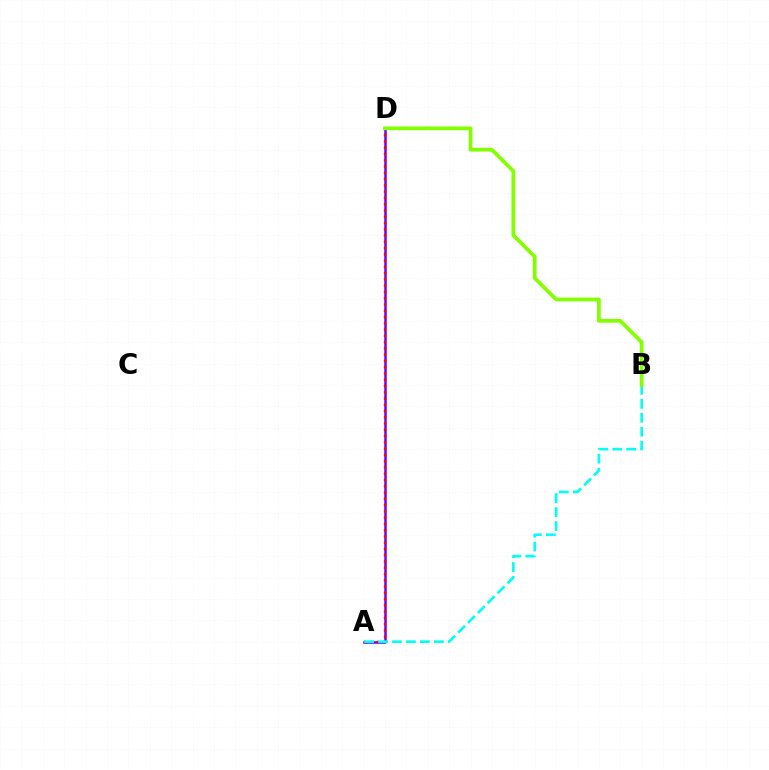{('A', 'D'): [{'color': '#7200ff', 'line_style': 'solid', 'thickness': 1.83}, {'color': '#ff0000', 'line_style': 'dotted', 'thickness': 1.7}], ('A', 'B'): [{'color': '#00fff6', 'line_style': 'dashed', 'thickness': 1.89}], ('B', 'D'): [{'color': '#84ff00', 'line_style': 'solid', 'thickness': 2.69}]}